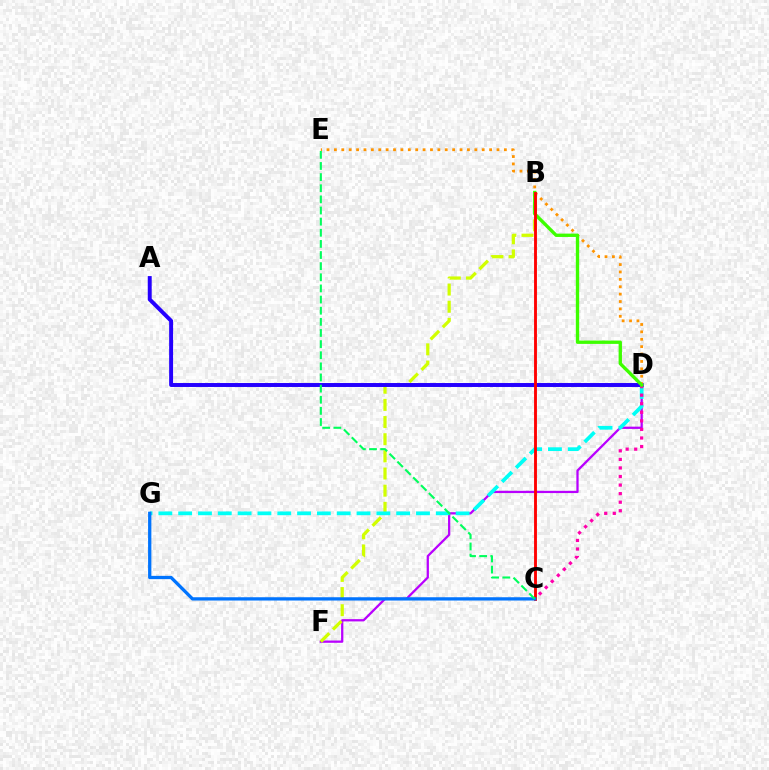{('D', 'F'): [{'color': '#b900ff', 'line_style': 'solid', 'thickness': 1.63}], ('B', 'F'): [{'color': '#d1ff00', 'line_style': 'dashed', 'thickness': 2.33}], ('D', 'G'): [{'color': '#00fff6', 'line_style': 'dashed', 'thickness': 2.69}], ('A', 'D'): [{'color': '#2500ff', 'line_style': 'solid', 'thickness': 2.84}], ('D', 'E'): [{'color': '#ff9400', 'line_style': 'dotted', 'thickness': 2.01}], ('C', 'D'): [{'color': '#ff00ac', 'line_style': 'dotted', 'thickness': 2.33}], ('B', 'D'): [{'color': '#3dff00', 'line_style': 'solid', 'thickness': 2.41}], ('B', 'C'): [{'color': '#ff0000', 'line_style': 'solid', 'thickness': 2.07}], ('C', 'G'): [{'color': '#0074ff', 'line_style': 'solid', 'thickness': 2.37}], ('C', 'E'): [{'color': '#00ff5c', 'line_style': 'dashed', 'thickness': 1.51}]}